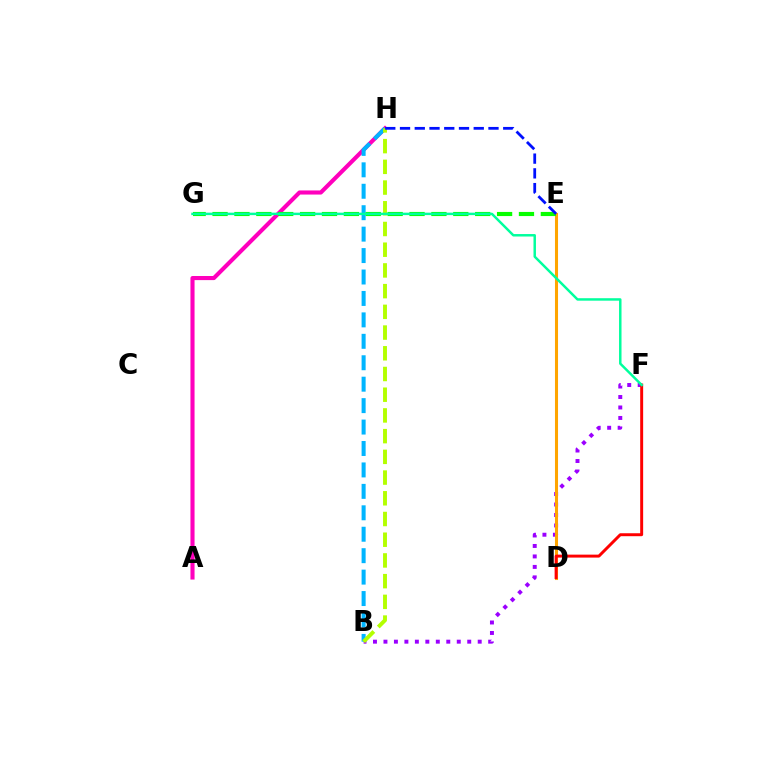{('B', 'F'): [{'color': '#9b00ff', 'line_style': 'dotted', 'thickness': 2.85}], ('A', 'H'): [{'color': '#ff00bd', 'line_style': 'solid', 'thickness': 2.96}], ('B', 'H'): [{'color': '#00b5ff', 'line_style': 'dashed', 'thickness': 2.91}, {'color': '#b3ff00', 'line_style': 'dashed', 'thickness': 2.81}], ('D', 'E'): [{'color': '#ffa500', 'line_style': 'solid', 'thickness': 2.2}], ('D', 'F'): [{'color': '#ff0000', 'line_style': 'solid', 'thickness': 2.13}], ('E', 'G'): [{'color': '#08ff00', 'line_style': 'dashed', 'thickness': 2.97}], ('F', 'G'): [{'color': '#00ff9d', 'line_style': 'solid', 'thickness': 1.78}], ('E', 'H'): [{'color': '#0010ff', 'line_style': 'dashed', 'thickness': 2.0}]}